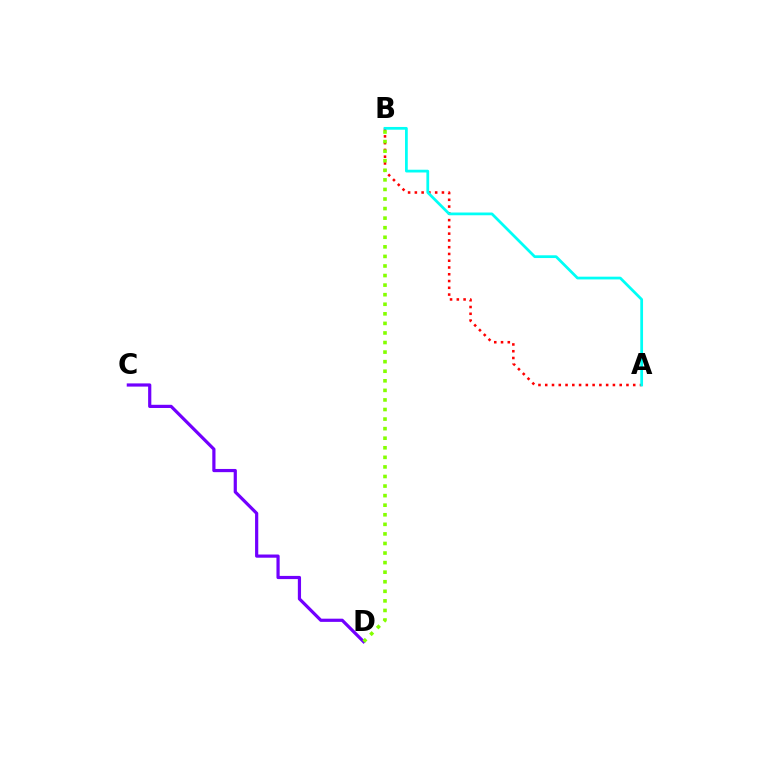{('A', 'B'): [{'color': '#ff0000', 'line_style': 'dotted', 'thickness': 1.84}, {'color': '#00fff6', 'line_style': 'solid', 'thickness': 1.98}], ('C', 'D'): [{'color': '#7200ff', 'line_style': 'solid', 'thickness': 2.3}], ('B', 'D'): [{'color': '#84ff00', 'line_style': 'dotted', 'thickness': 2.6}]}